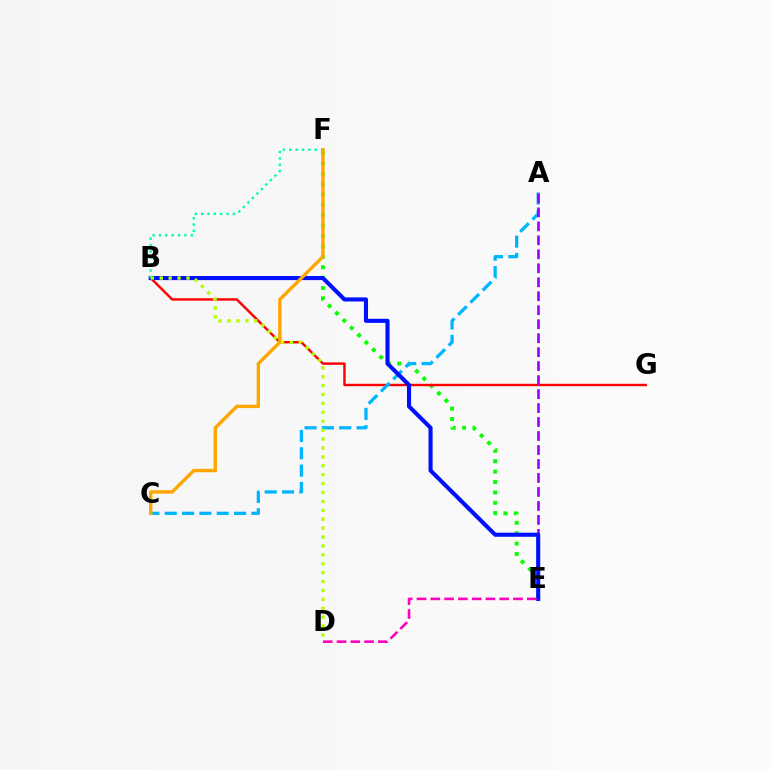{('E', 'F'): [{'color': '#08ff00', 'line_style': 'dotted', 'thickness': 2.82}], ('B', 'G'): [{'color': '#ff0000', 'line_style': 'solid', 'thickness': 1.74}], ('A', 'C'): [{'color': '#00b5ff', 'line_style': 'dashed', 'thickness': 2.36}], ('A', 'E'): [{'color': '#9b00ff', 'line_style': 'dashed', 'thickness': 1.9}], ('B', 'E'): [{'color': '#0010ff', 'line_style': 'solid', 'thickness': 2.94}], ('B', 'F'): [{'color': '#00ff9d', 'line_style': 'dotted', 'thickness': 1.73}], ('D', 'E'): [{'color': '#ff00bd', 'line_style': 'dashed', 'thickness': 1.87}], ('C', 'F'): [{'color': '#ffa500', 'line_style': 'solid', 'thickness': 2.42}], ('B', 'D'): [{'color': '#b3ff00', 'line_style': 'dotted', 'thickness': 2.42}]}